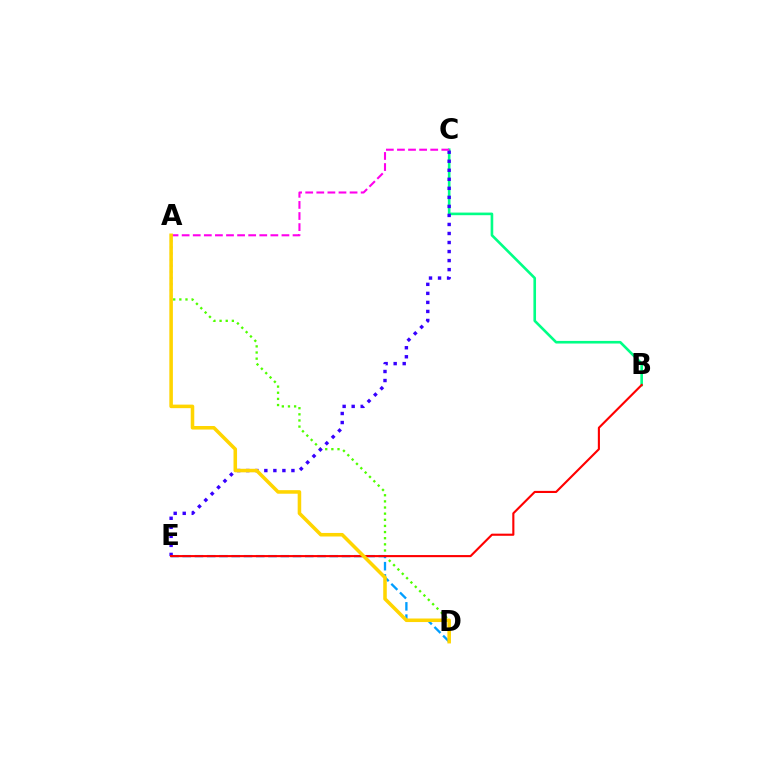{('A', 'D'): [{'color': '#4fff00', 'line_style': 'dotted', 'thickness': 1.67}, {'color': '#ffd500', 'line_style': 'solid', 'thickness': 2.55}], ('B', 'C'): [{'color': '#00ff86', 'line_style': 'solid', 'thickness': 1.89}], ('D', 'E'): [{'color': '#009eff', 'line_style': 'dashed', 'thickness': 1.67}], ('C', 'E'): [{'color': '#3700ff', 'line_style': 'dotted', 'thickness': 2.45}], ('B', 'E'): [{'color': '#ff0000', 'line_style': 'solid', 'thickness': 1.53}], ('A', 'C'): [{'color': '#ff00ed', 'line_style': 'dashed', 'thickness': 1.51}]}